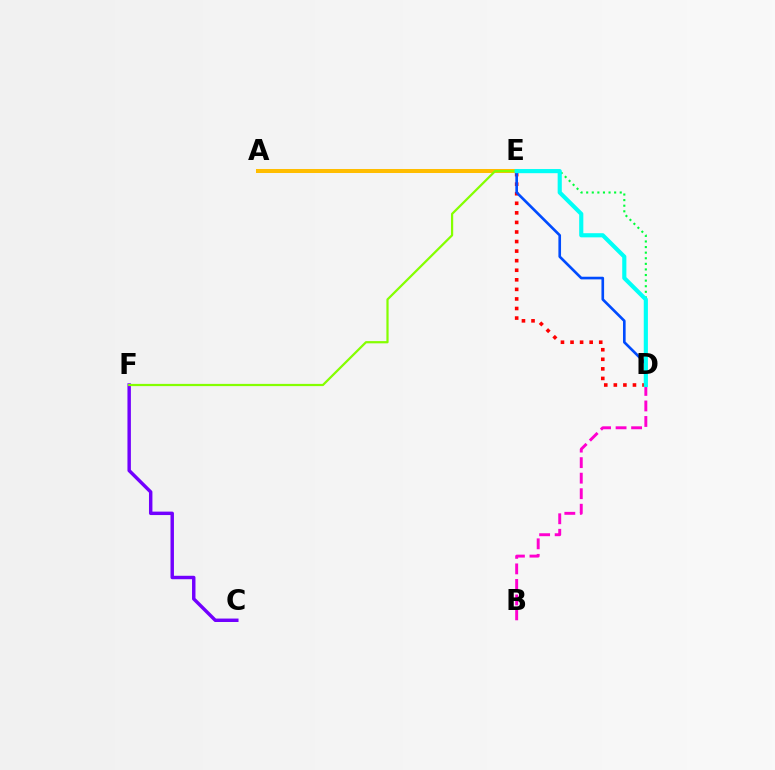{('C', 'F'): [{'color': '#7200ff', 'line_style': 'solid', 'thickness': 2.47}], ('B', 'D'): [{'color': '#ff00cf', 'line_style': 'dashed', 'thickness': 2.11}], ('D', 'E'): [{'color': '#00ff39', 'line_style': 'dotted', 'thickness': 1.52}, {'color': '#ff0000', 'line_style': 'dotted', 'thickness': 2.6}, {'color': '#004bff', 'line_style': 'solid', 'thickness': 1.9}, {'color': '#00fff6', 'line_style': 'solid', 'thickness': 2.99}], ('A', 'E'): [{'color': '#ffbd00', 'line_style': 'solid', 'thickness': 2.88}], ('E', 'F'): [{'color': '#84ff00', 'line_style': 'solid', 'thickness': 1.6}]}